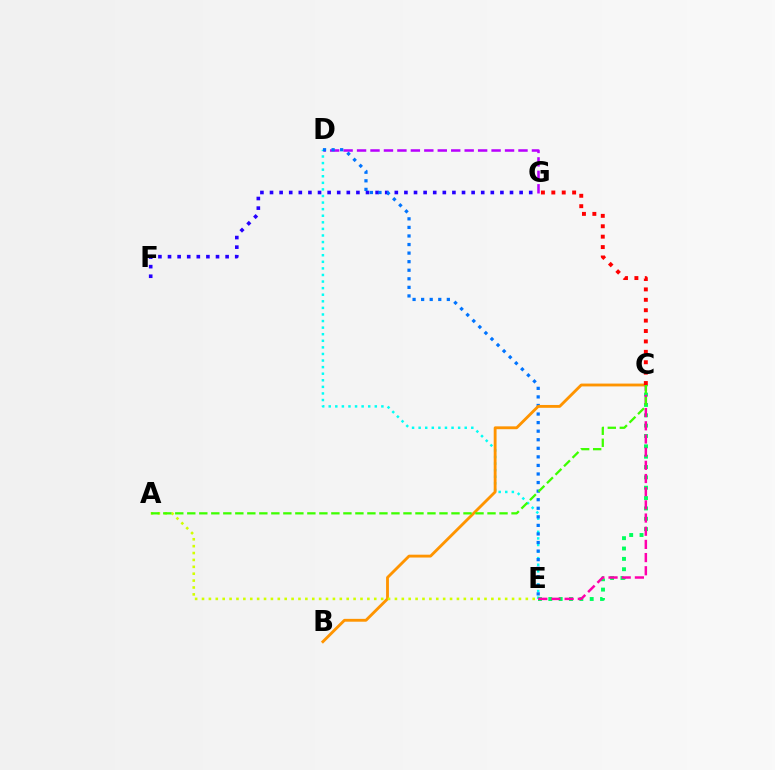{('F', 'G'): [{'color': '#2500ff', 'line_style': 'dotted', 'thickness': 2.61}], ('D', 'E'): [{'color': '#00fff6', 'line_style': 'dotted', 'thickness': 1.79}, {'color': '#0074ff', 'line_style': 'dotted', 'thickness': 2.33}], ('C', 'E'): [{'color': '#00ff5c', 'line_style': 'dotted', 'thickness': 2.81}, {'color': '#ff00ac', 'line_style': 'dashed', 'thickness': 1.79}], ('D', 'G'): [{'color': '#b900ff', 'line_style': 'dashed', 'thickness': 1.83}], ('B', 'C'): [{'color': '#ff9400', 'line_style': 'solid', 'thickness': 2.05}], ('A', 'E'): [{'color': '#d1ff00', 'line_style': 'dotted', 'thickness': 1.87}], ('A', 'C'): [{'color': '#3dff00', 'line_style': 'dashed', 'thickness': 1.63}], ('C', 'G'): [{'color': '#ff0000', 'line_style': 'dotted', 'thickness': 2.83}]}